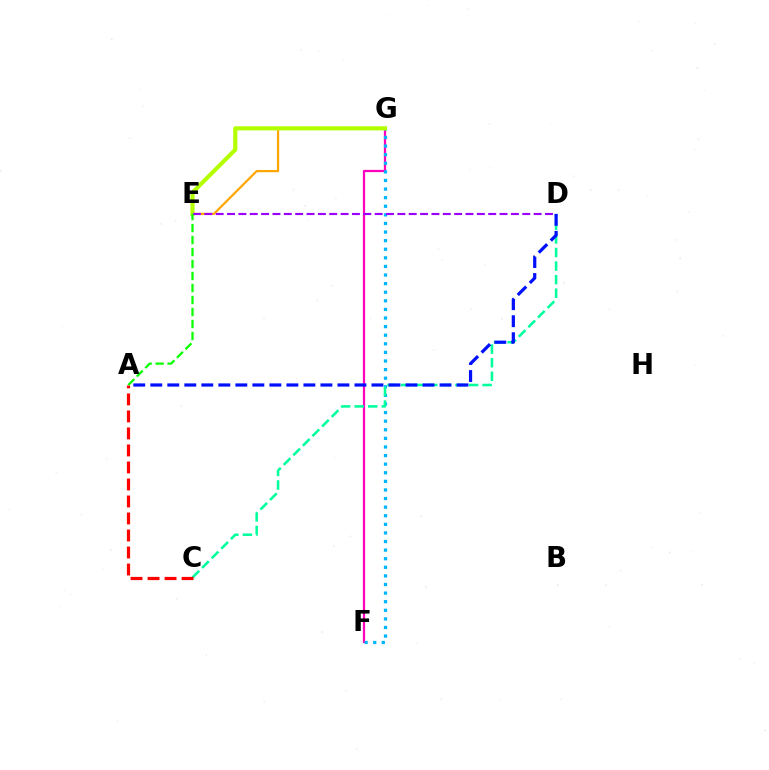{('F', 'G'): [{'color': '#ff00bd', 'line_style': 'solid', 'thickness': 1.61}, {'color': '#00b5ff', 'line_style': 'dotted', 'thickness': 2.34}], ('C', 'D'): [{'color': '#00ff9d', 'line_style': 'dashed', 'thickness': 1.84}], ('E', 'G'): [{'color': '#ffa500', 'line_style': 'solid', 'thickness': 1.59}, {'color': '#b3ff00', 'line_style': 'solid', 'thickness': 2.97}], ('D', 'E'): [{'color': '#9b00ff', 'line_style': 'dashed', 'thickness': 1.54}], ('A', 'C'): [{'color': '#ff0000', 'line_style': 'dashed', 'thickness': 2.31}], ('A', 'E'): [{'color': '#08ff00', 'line_style': 'dashed', 'thickness': 1.63}], ('A', 'D'): [{'color': '#0010ff', 'line_style': 'dashed', 'thickness': 2.31}]}